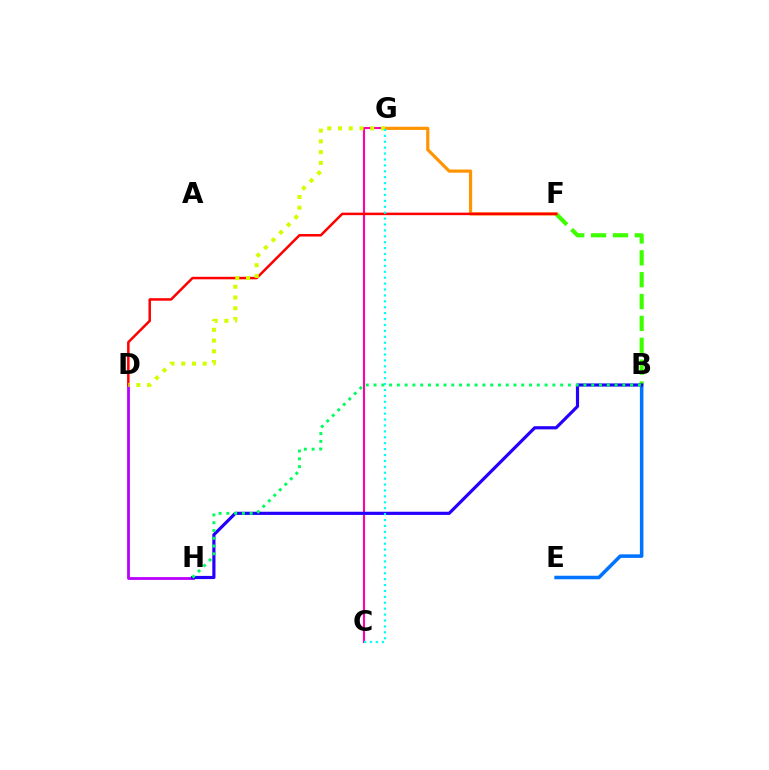{('C', 'G'): [{'color': '#ff00ac', 'line_style': 'solid', 'thickness': 1.51}, {'color': '#00fff6', 'line_style': 'dotted', 'thickness': 1.61}], ('B', 'E'): [{'color': '#0074ff', 'line_style': 'solid', 'thickness': 2.55}], ('D', 'H'): [{'color': '#b900ff', 'line_style': 'solid', 'thickness': 2.02}], ('B', 'F'): [{'color': '#3dff00', 'line_style': 'dashed', 'thickness': 2.97}], ('F', 'G'): [{'color': '#ff9400', 'line_style': 'solid', 'thickness': 2.28}], ('B', 'H'): [{'color': '#2500ff', 'line_style': 'solid', 'thickness': 2.28}, {'color': '#00ff5c', 'line_style': 'dotted', 'thickness': 2.11}], ('D', 'F'): [{'color': '#ff0000', 'line_style': 'solid', 'thickness': 1.81}], ('D', 'G'): [{'color': '#d1ff00', 'line_style': 'dotted', 'thickness': 2.92}]}